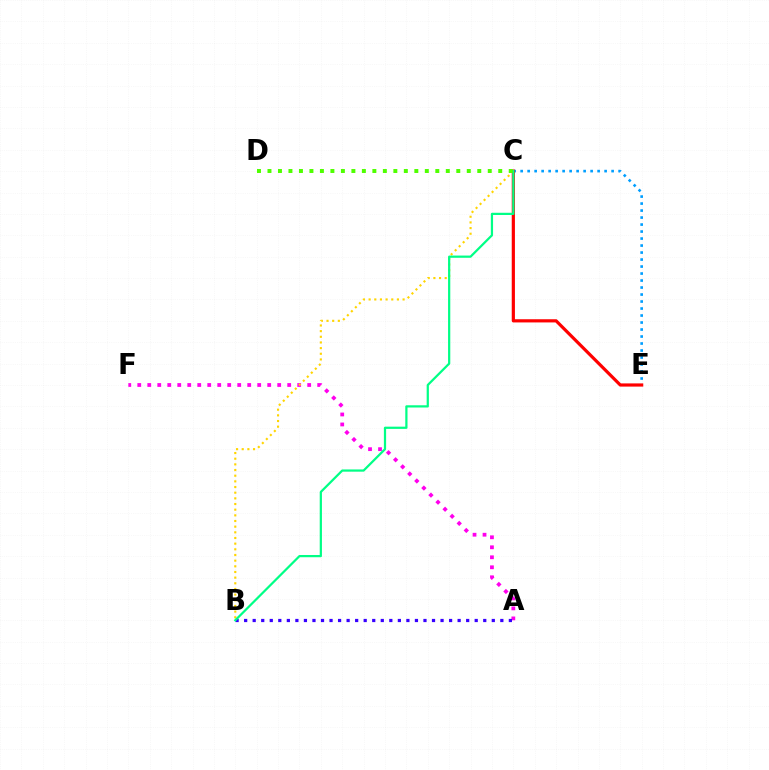{('A', 'F'): [{'color': '#ff00ed', 'line_style': 'dotted', 'thickness': 2.72}], ('A', 'B'): [{'color': '#3700ff', 'line_style': 'dotted', 'thickness': 2.32}], ('B', 'C'): [{'color': '#ffd500', 'line_style': 'dotted', 'thickness': 1.54}, {'color': '#00ff86', 'line_style': 'solid', 'thickness': 1.6}], ('C', 'E'): [{'color': '#009eff', 'line_style': 'dotted', 'thickness': 1.9}, {'color': '#ff0000', 'line_style': 'solid', 'thickness': 2.3}], ('C', 'D'): [{'color': '#4fff00', 'line_style': 'dotted', 'thickness': 2.85}]}